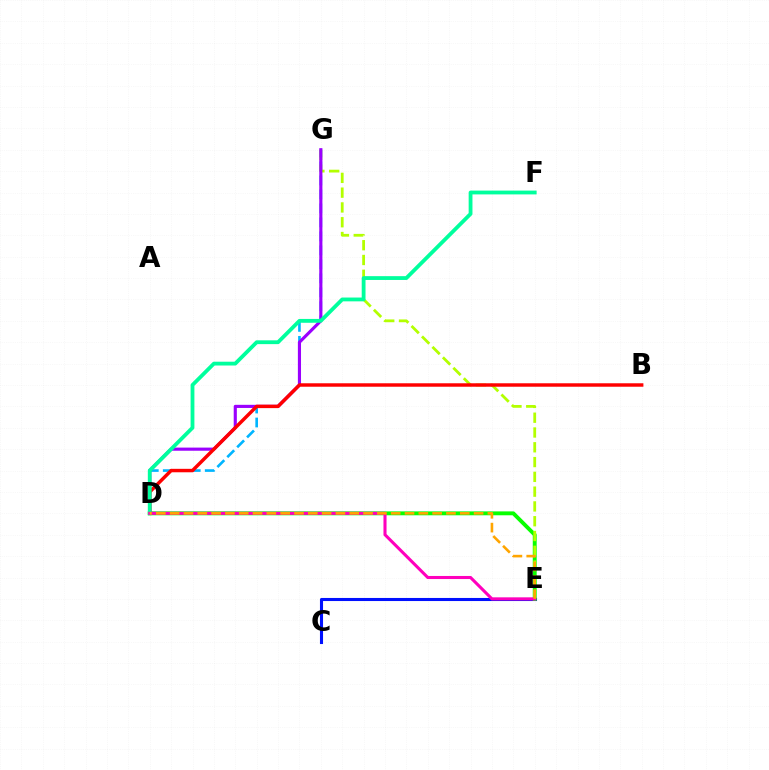{('C', 'E'): [{'color': '#0010ff', 'line_style': 'solid', 'thickness': 2.21}], ('D', 'E'): [{'color': '#08ff00', 'line_style': 'solid', 'thickness': 2.81}, {'color': '#ff00bd', 'line_style': 'solid', 'thickness': 2.21}, {'color': '#ffa500', 'line_style': 'dashed', 'thickness': 1.88}], ('D', 'G'): [{'color': '#00b5ff', 'line_style': 'dashed', 'thickness': 1.9}, {'color': '#9b00ff', 'line_style': 'solid', 'thickness': 2.26}], ('E', 'G'): [{'color': '#b3ff00', 'line_style': 'dashed', 'thickness': 2.01}], ('B', 'D'): [{'color': '#ff0000', 'line_style': 'solid', 'thickness': 2.49}], ('D', 'F'): [{'color': '#00ff9d', 'line_style': 'solid', 'thickness': 2.74}]}